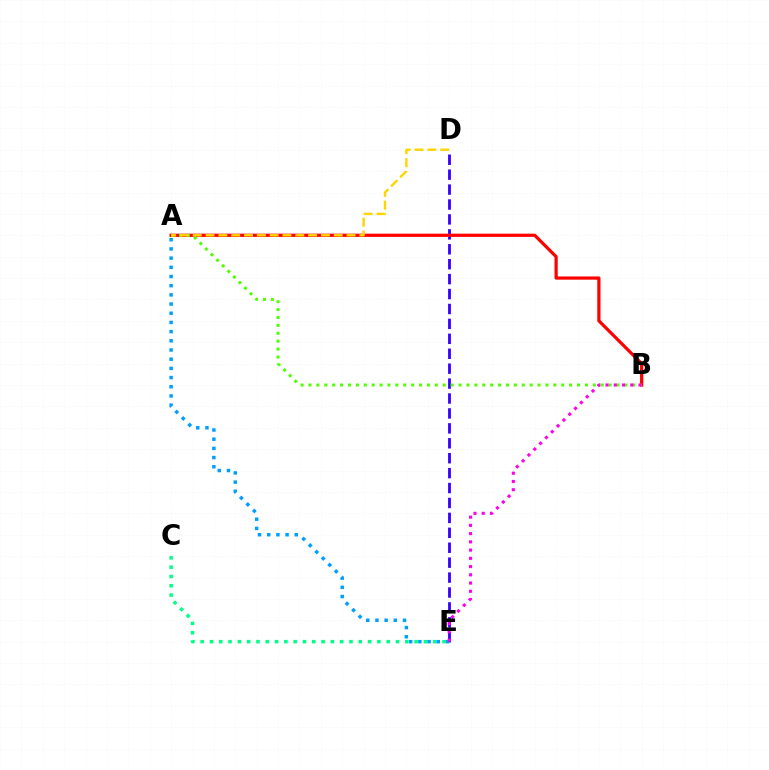{('D', 'E'): [{'color': '#3700ff', 'line_style': 'dashed', 'thickness': 2.03}], ('A', 'B'): [{'color': '#ff0000', 'line_style': 'solid', 'thickness': 2.32}, {'color': '#4fff00', 'line_style': 'dotted', 'thickness': 2.15}], ('C', 'E'): [{'color': '#00ff86', 'line_style': 'dotted', 'thickness': 2.53}], ('A', 'D'): [{'color': '#ffd500', 'line_style': 'dashed', 'thickness': 1.74}], ('A', 'E'): [{'color': '#009eff', 'line_style': 'dotted', 'thickness': 2.5}], ('B', 'E'): [{'color': '#ff00ed', 'line_style': 'dotted', 'thickness': 2.24}]}